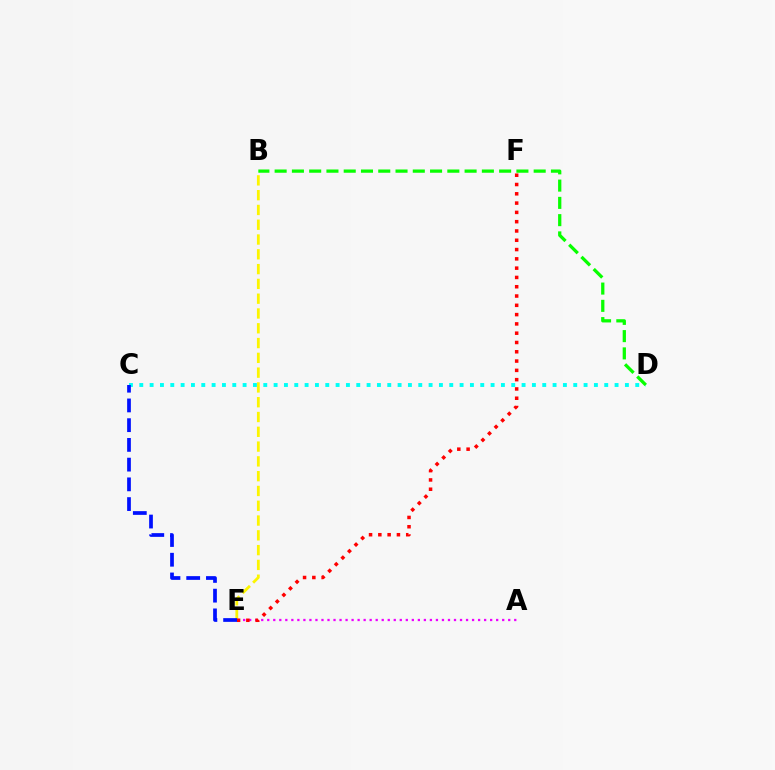{('B', 'E'): [{'color': '#fcf500', 'line_style': 'dashed', 'thickness': 2.01}], ('A', 'E'): [{'color': '#ee00ff', 'line_style': 'dotted', 'thickness': 1.64}], ('E', 'F'): [{'color': '#ff0000', 'line_style': 'dotted', 'thickness': 2.52}], ('C', 'D'): [{'color': '#00fff6', 'line_style': 'dotted', 'thickness': 2.81}], ('B', 'D'): [{'color': '#08ff00', 'line_style': 'dashed', 'thickness': 2.35}], ('C', 'E'): [{'color': '#0010ff', 'line_style': 'dashed', 'thickness': 2.68}]}